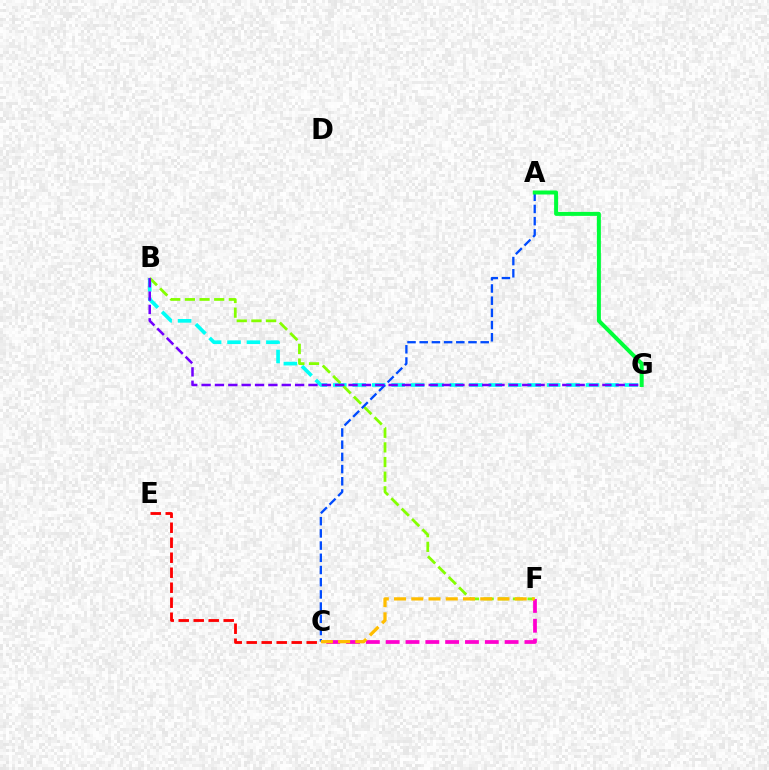{('B', 'G'): [{'color': '#00fff6', 'line_style': 'dashed', 'thickness': 2.64}, {'color': '#7200ff', 'line_style': 'dashed', 'thickness': 1.81}], ('B', 'F'): [{'color': '#84ff00', 'line_style': 'dashed', 'thickness': 1.99}], ('A', 'C'): [{'color': '#004bff', 'line_style': 'dashed', 'thickness': 1.66}], ('C', 'E'): [{'color': '#ff0000', 'line_style': 'dashed', 'thickness': 2.04}], ('A', 'G'): [{'color': '#00ff39', 'line_style': 'solid', 'thickness': 2.87}], ('C', 'F'): [{'color': '#ff00cf', 'line_style': 'dashed', 'thickness': 2.69}, {'color': '#ffbd00', 'line_style': 'dashed', 'thickness': 2.34}]}